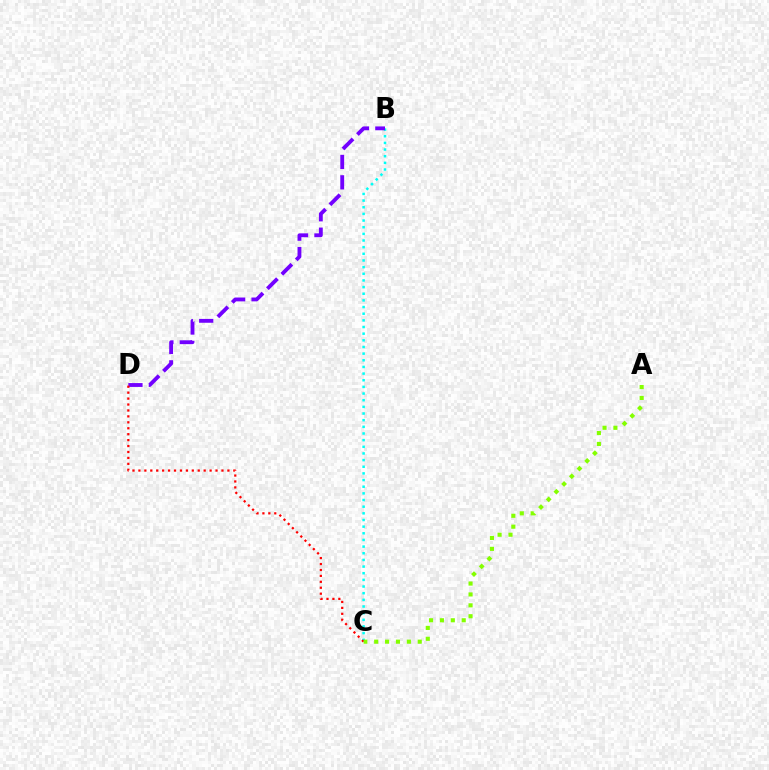{('B', 'C'): [{'color': '#00fff6', 'line_style': 'dotted', 'thickness': 1.81}], ('B', 'D'): [{'color': '#7200ff', 'line_style': 'dashed', 'thickness': 2.77}], ('C', 'D'): [{'color': '#ff0000', 'line_style': 'dotted', 'thickness': 1.61}], ('A', 'C'): [{'color': '#84ff00', 'line_style': 'dotted', 'thickness': 2.96}]}